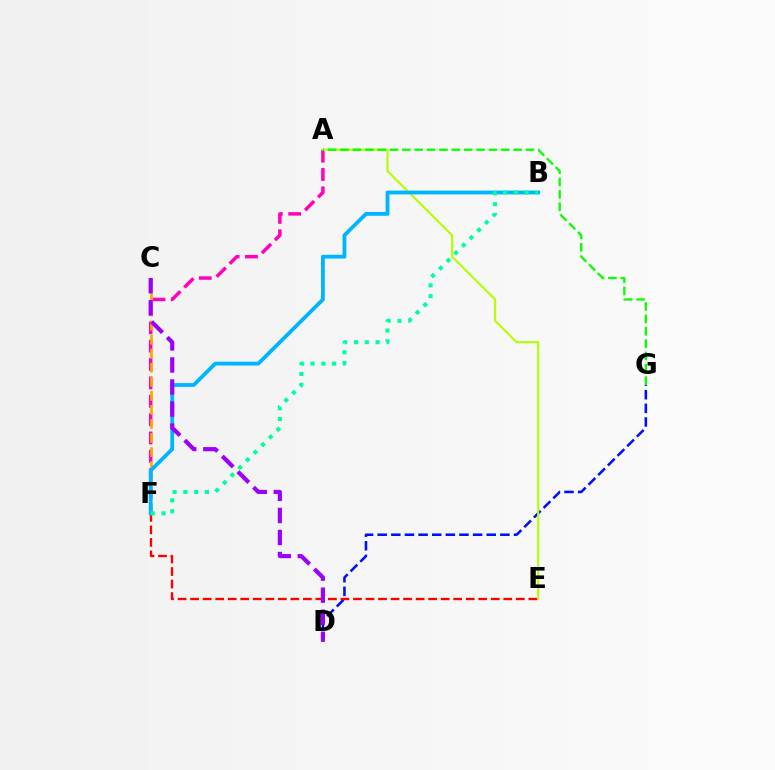{('D', 'G'): [{'color': '#0010ff', 'line_style': 'dashed', 'thickness': 1.85}], ('A', 'F'): [{'color': '#ff00bd', 'line_style': 'dashed', 'thickness': 2.49}], ('A', 'E'): [{'color': '#b3ff00', 'line_style': 'solid', 'thickness': 1.52}], ('C', 'F'): [{'color': '#ffa500', 'line_style': 'dashed', 'thickness': 1.91}], ('E', 'F'): [{'color': '#ff0000', 'line_style': 'dashed', 'thickness': 1.7}], ('A', 'G'): [{'color': '#08ff00', 'line_style': 'dashed', 'thickness': 1.68}], ('B', 'F'): [{'color': '#00b5ff', 'line_style': 'solid', 'thickness': 2.73}, {'color': '#00ff9d', 'line_style': 'dotted', 'thickness': 2.94}], ('C', 'D'): [{'color': '#9b00ff', 'line_style': 'dashed', 'thickness': 2.99}]}